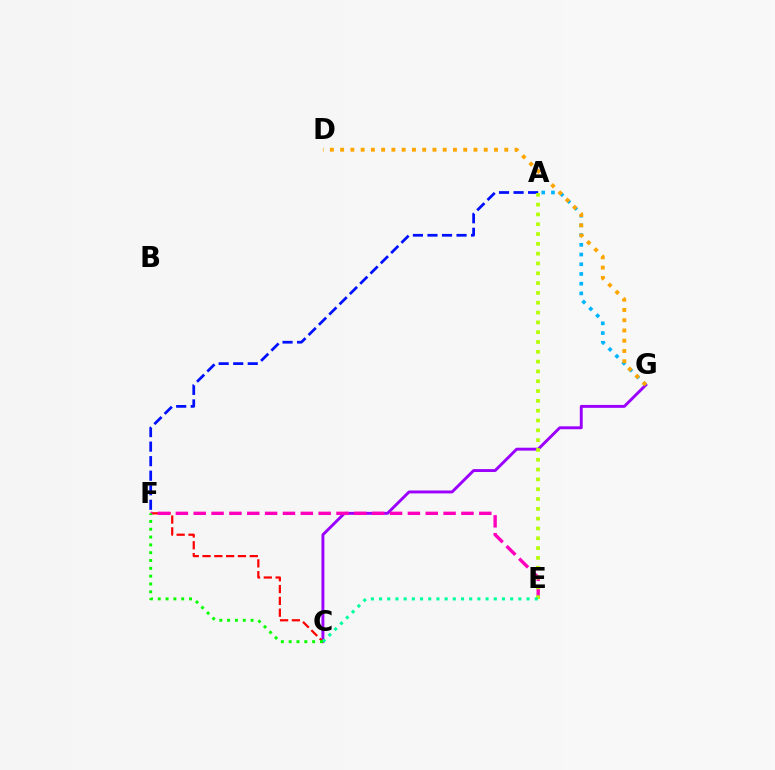{('C', 'G'): [{'color': '#9b00ff', 'line_style': 'solid', 'thickness': 2.1}], ('C', 'F'): [{'color': '#ff0000', 'line_style': 'dashed', 'thickness': 1.6}, {'color': '#08ff00', 'line_style': 'dotted', 'thickness': 2.12}], ('A', 'G'): [{'color': '#00b5ff', 'line_style': 'dotted', 'thickness': 2.64}], ('D', 'G'): [{'color': '#ffa500', 'line_style': 'dotted', 'thickness': 2.79}], ('A', 'F'): [{'color': '#0010ff', 'line_style': 'dashed', 'thickness': 1.98}], ('E', 'F'): [{'color': '#ff00bd', 'line_style': 'dashed', 'thickness': 2.42}], ('A', 'E'): [{'color': '#b3ff00', 'line_style': 'dotted', 'thickness': 2.67}], ('C', 'E'): [{'color': '#00ff9d', 'line_style': 'dotted', 'thickness': 2.23}]}